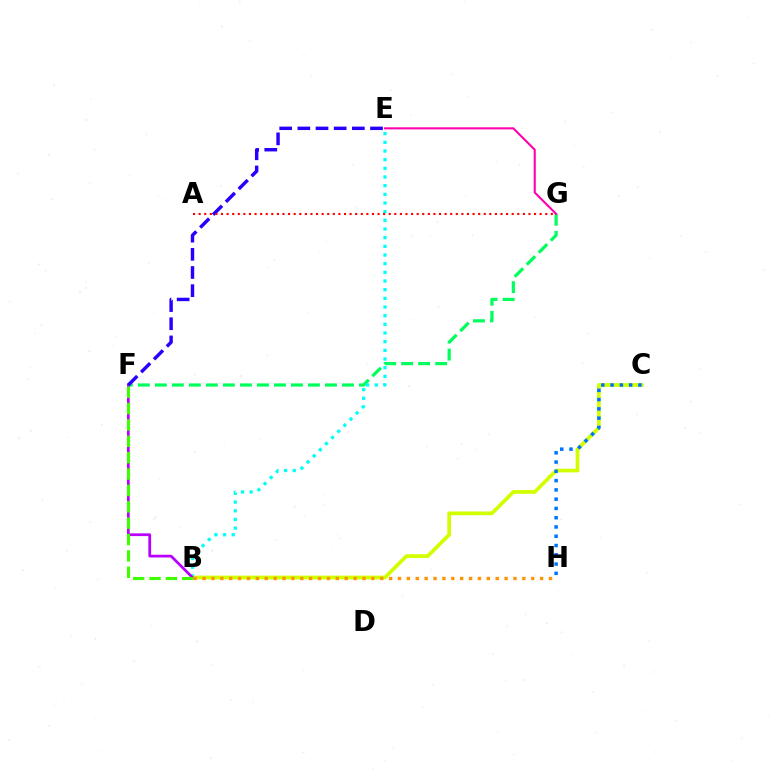{('F', 'G'): [{'color': '#00ff5c', 'line_style': 'dashed', 'thickness': 2.31}], ('B', 'E'): [{'color': '#00fff6', 'line_style': 'dotted', 'thickness': 2.35}], ('B', 'C'): [{'color': '#d1ff00', 'line_style': 'solid', 'thickness': 2.68}], ('B', 'F'): [{'color': '#b900ff', 'line_style': 'solid', 'thickness': 1.98}, {'color': '#3dff00', 'line_style': 'dashed', 'thickness': 2.22}], ('E', 'G'): [{'color': '#ff00ac', 'line_style': 'solid', 'thickness': 1.51}], ('E', 'F'): [{'color': '#2500ff', 'line_style': 'dashed', 'thickness': 2.47}], ('B', 'H'): [{'color': '#ff9400', 'line_style': 'dotted', 'thickness': 2.41}], ('C', 'H'): [{'color': '#0074ff', 'line_style': 'dotted', 'thickness': 2.52}], ('A', 'G'): [{'color': '#ff0000', 'line_style': 'dotted', 'thickness': 1.52}]}